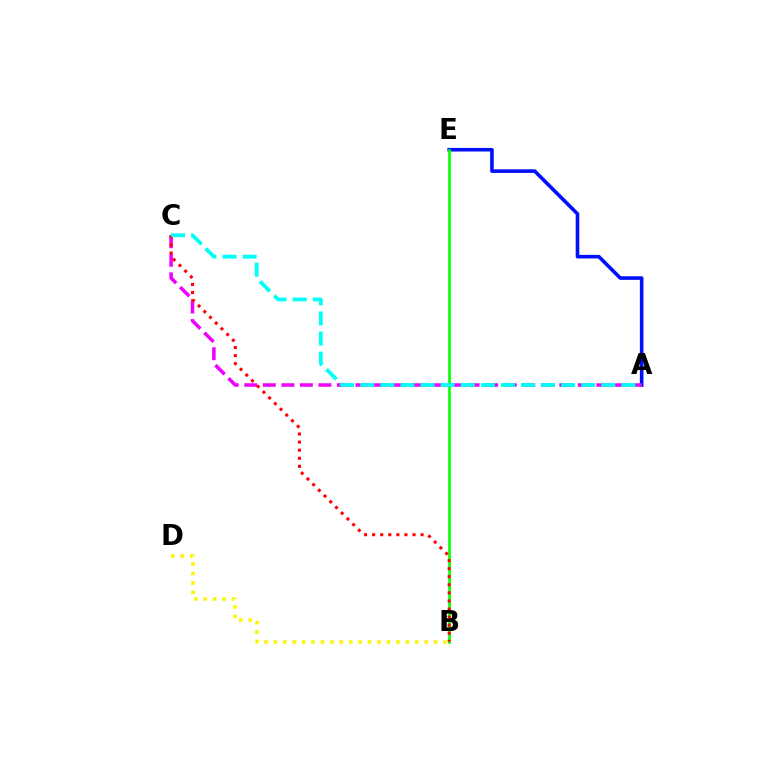{('A', 'E'): [{'color': '#0010ff', 'line_style': 'solid', 'thickness': 2.59}], ('B', 'E'): [{'color': '#08ff00', 'line_style': 'solid', 'thickness': 1.92}], ('A', 'C'): [{'color': '#ee00ff', 'line_style': 'dashed', 'thickness': 2.52}, {'color': '#00fff6', 'line_style': 'dashed', 'thickness': 2.73}], ('B', 'C'): [{'color': '#ff0000', 'line_style': 'dotted', 'thickness': 2.19}], ('B', 'D'): [{'color': '#fcf500', 'line_style': 'dotted', 'thickness': 2.56}]}